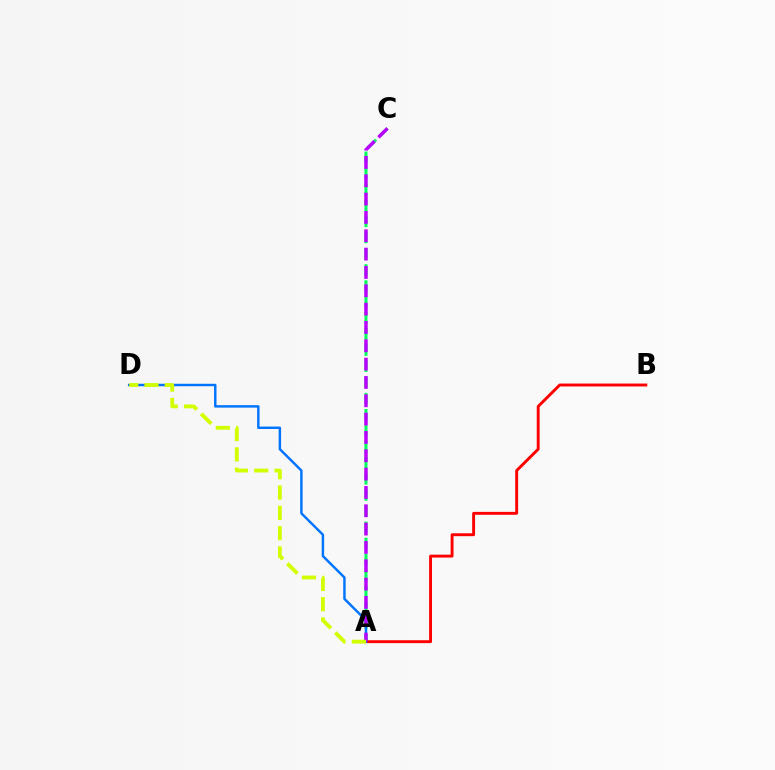{('A', 'C'): [{'color': '#00ff5c', 'line_style': 'dashed', 'thickness': 2.19}, {'color': '#b900ff', 'line_style': 'dashed', 'thickness': 2.49}], ('A', 'B'): [{'color': '#ff0000', 'line_style': 'solid', 'thickness': 2.09}], ('A', 'D'): [{'color': '#0074ff', 'line_style': 'solid', 'thickness': 1.76}, {'color': '#d1ff00', 'line_style': 'dashed', 'thickness': 2.76}]}